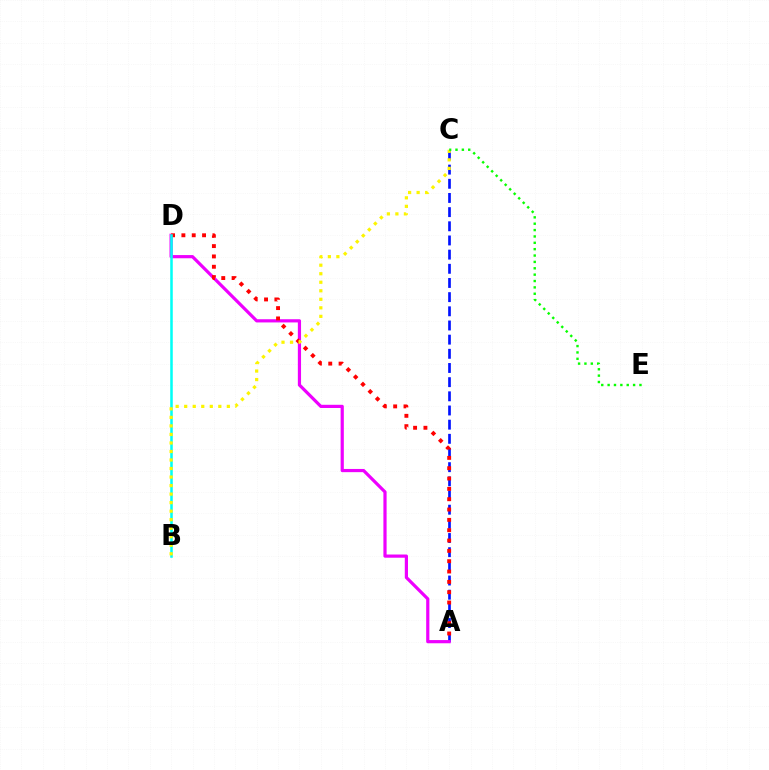{('A', 'C'): [{'color': '#0010ff', 'line_style': 'dashed', 'thickness': 1.92}], ('A', 'D'): [{'color': '#ee00ff', 'line_style': 'solid', 'thickness': 2.3}, {'color': '#ff0000', 'line_style': 'dotted', 'thickness': 2.81}], ('B', 'D'): [{'color': '#00fff6', 'line_style': 'solid', 'thickness': 1.83}], ('B', 'C'): [{'color': '#fcf500', 'line_style': 'dotted', 'thickness': 2.32}], ('C', 'E'): [{'color': '#08ff00', 'line_style': 'dotted', 'thickness': 1.73}]}